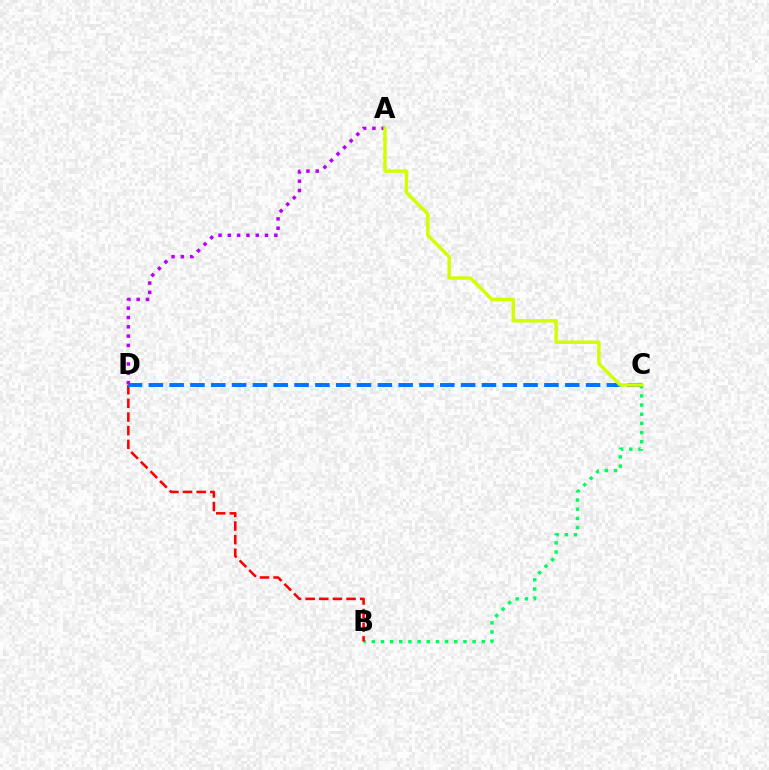{('B', 'C'): [{'color': '#00ff5c', 'line_style': 'dotted', 'thickness': 2.49}], ('B', 'D'): [{'color': '#ff0000', 'line_style': 'dashed', 'thickness': 1.85}], ('C', 'D'): [{'color': '#0074ff', 'line_style': 'dashed', 'thickness': 2.83}], ('A', 'D'): [{'color': '#b900ff', 'line_style': 'dotted', 'thickness': 2.53}], ('A', 'C'): [{'color': '#d1ff00', 'line_style': 'solid', 'thickness': 2.48}]}